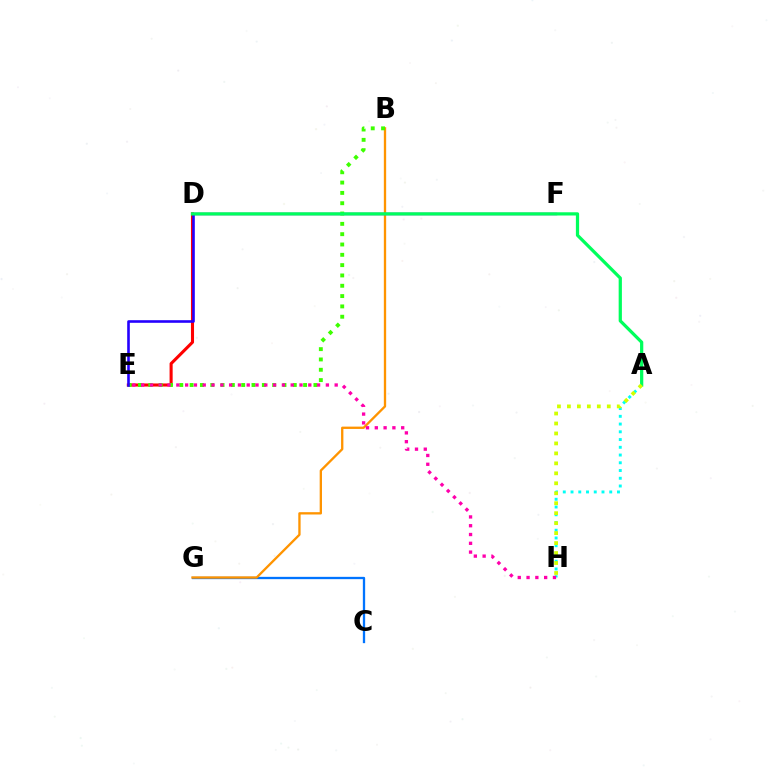{('C', 'G'): [{'color': '#0074ff', 'line_style': 'solid', 'thickness': 1.66}], ('B', 'G'): [{'color': '#ff9400', 'line_style': 'solid', 'thickness': 1.67}], ('D', 'E'): [{'color': '#ff0000', 'line_style': 'solid', 'thickness': 2.21}, {'color': '#2500ff', 'line_style': 'solid', 'thickness': 1.88}], ('D', 'F'): [{'color': '#b900ff', 'line_style': 'solid', 'thickness': 1.77}], ('A', 'H'): [{'color': '#00fff6', 'line_style': 'dotted', 'thickness': 2.1}, {'color': '#d1ff00', 'line_style': 'dotted', 'thickness': 2.71}], ('B', 'E'): [{'color': '#3dff00', 'line_style': 'dotted', 'thickness': 2.8}], ('E', 'H'): [{'color': '#ff00ac', 'line_style': 'dotted', 'thickness': 2.39}], ('A', 'D'): [{'color': '#00ff5c', 'line_style': 'solid', 'thickness': 2.33}]}